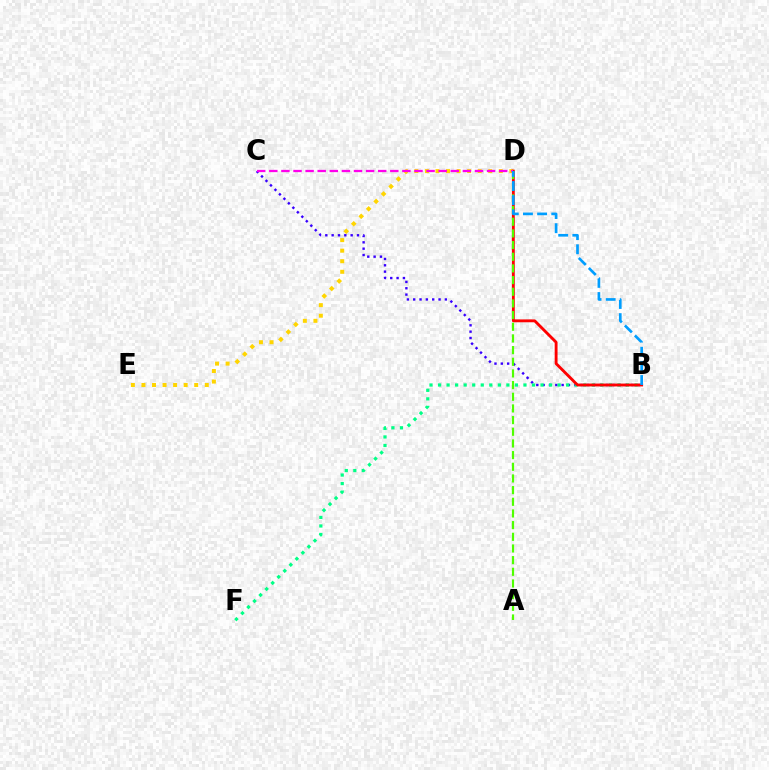{('D', 'E'): [{'color': '#ffd500', 'line_style': 'dotted', 'thickness': 2.87}], ('B', 'C'): [{'color': '#3700ff', 'line_style': 'dotted', 'thickness': 1.72}], ('B', 'F'): [{'color': '#00ff86', 'line_style': 'dotted', 'thickness': 2.32}], ('B', 'D'): [{'color': '#ff0000', 'line_style': 'solid', 'thickness': 2.06}, {'color': '#009eff', 'line_style': 'dashed', 'thickness': 1.92}], ('C', 'D'): [{'color': '#ff00ed', 'line_style': 'dashed', 'thickness': 1.64}], ('A', 'D'): [{'color': '#4fff00', 'line_style': 'dashed', 'thickness': 1.59}]}